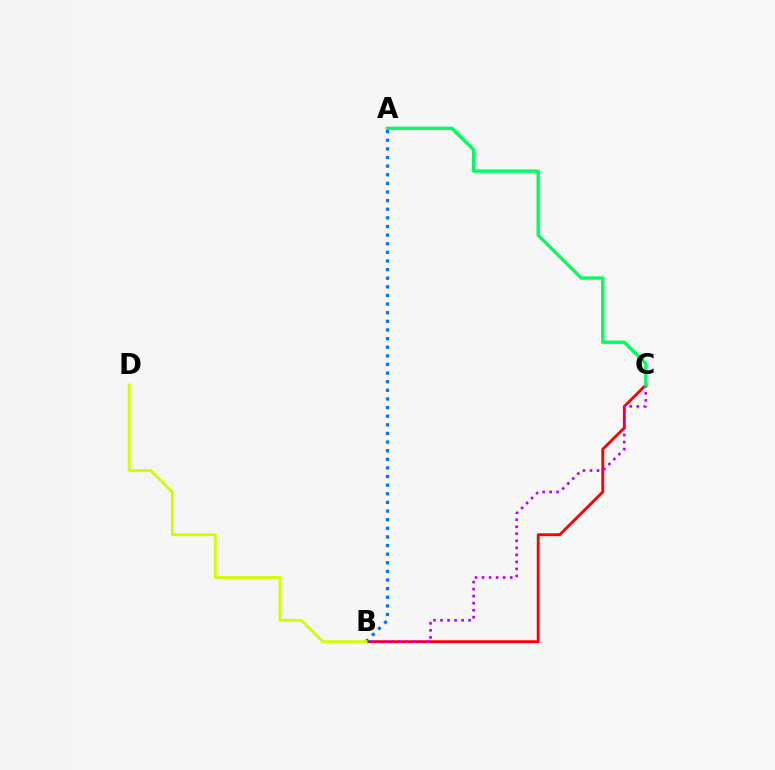{('B', 'C'): [{'color': '#ff0000', 'line_style': 'solid', 'thickness': 2.05}, {'color': '#b900ff', 'line_style': 'dotted', 'thickness': 1.91}], ('A', 'B'): [{'color': '#0074ff', 'line_style': 'dotted', 'thickness': 2.34}], ('A', 'C'): [{'color': '#00ff5c', 'line_style': 'solid', 'thickness': 2.42}], ('B', 'D'): [{'color': '#d1ff00', 'line_style': 'solid', 'thickness': 2.06}]}